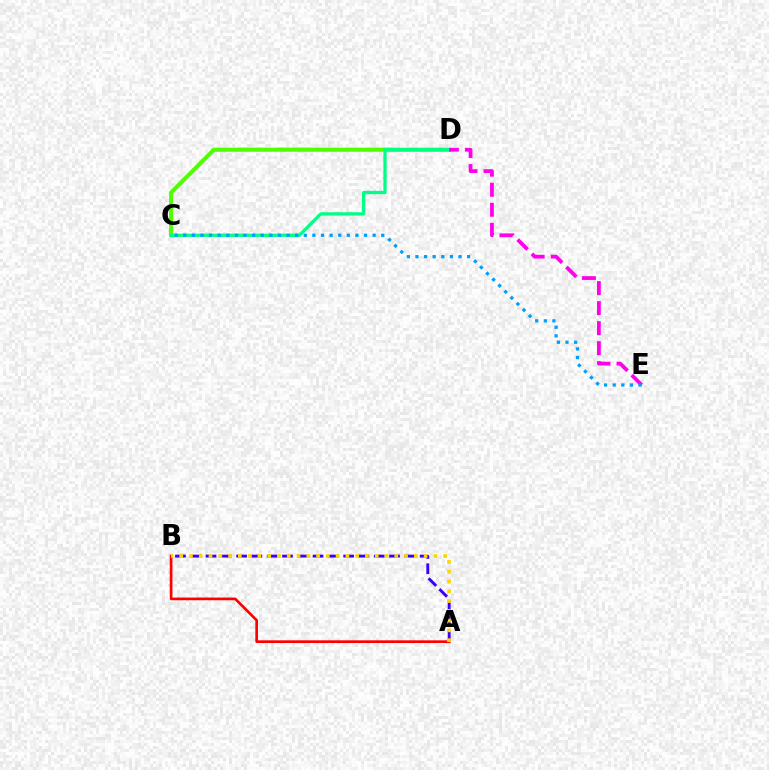{('A', 'B'): [{'color': '#3700ff', 'line_style': 'dashed', 'thickness': 2.08}, {'color': '#ff0000', 'line_style': 'solid', 'thickness': 1.93}, {'color': '#ffd500', 'line_style': 'dotted', 'thickness': 2.66}], ('C', 'D'): [{'color': '#4fff00', 'line_style': 'solid', 'thickness': 2.95}, {'color': '#00ff86', 'line_style': 'solid', 'thickness': 2.36}], ('D', 'E'): [{'color': '#ff00ed', 'line_style': 'dashed', 'thickness': 2.72}], ('C', 'E'): [{'color': '#009eff', 'line_style': 'dotted', 'thickness': 2.34}]}